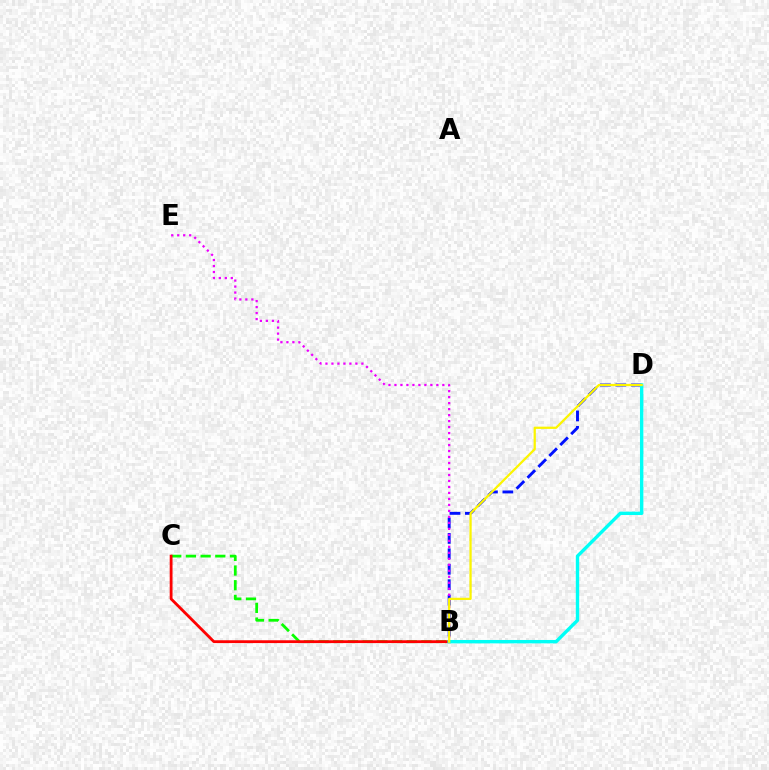{('B', 'C'): [{'color': '#08ff00', 'line_style': 'dashed', 'thickness': 2.0}, {'color': '#ff0000', 'line_style': 'solid', 'thickness': 2.03}], ('B', 'D'): [{'color': '#0010ff', 'line_style': 'dashed', 'thickness': 2.1}, {'color': '#00fff6', 'line_style': 'solid', 'thickness': 2.44}, {'color': '#fcf500', 'line_style': 'solid', 'thickness': 1.62}], ('B', 'E'): [{'color': '#ee00ff', 'line_style': 'dotted', 'thickness': 1.63}]}